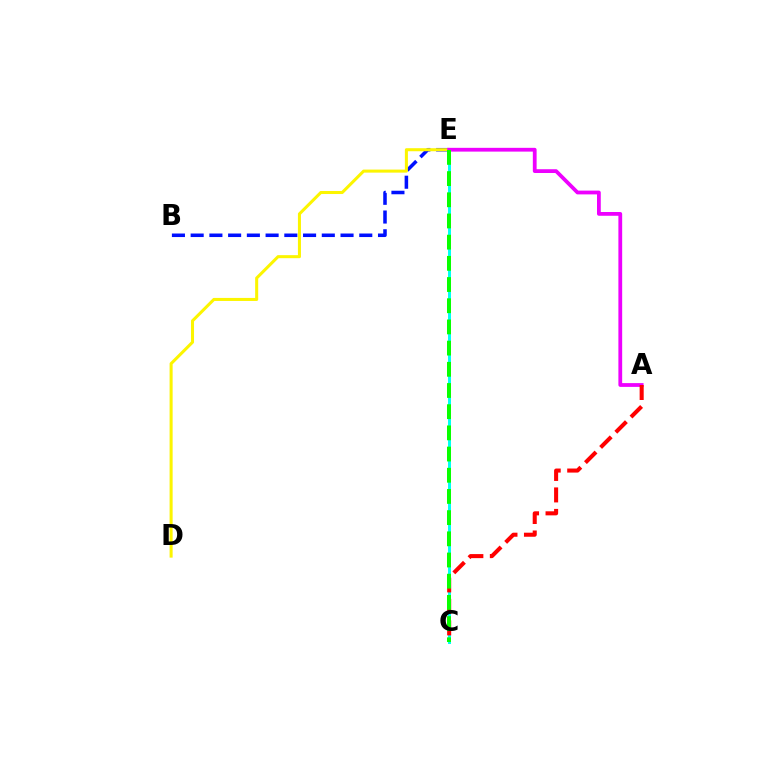{('B', 'E'): [{'color': '#0010ff', 'line_style': 'dashed', 'thickness': 2.55}], ('C', 'E'): [{'color': '#00fff6', 'line_style': 'solid', 'thickness': 2.14}, {'color': '#08ff00', 'line_style': 'dashed', 'thickness': 2.88}], ('D', 'E'): [{'color': '#fcf500', 'line_style': 'solid', 'thickness': 2.19}], ('A', 'E'): [{'color': '#ee00ff', 'line_style': 'solid', 'thickness': 2.72}], ('A', 'C'): [{'color': '#ff0000', 'line_style': 'dashed', 'thickness': 2.92}]}